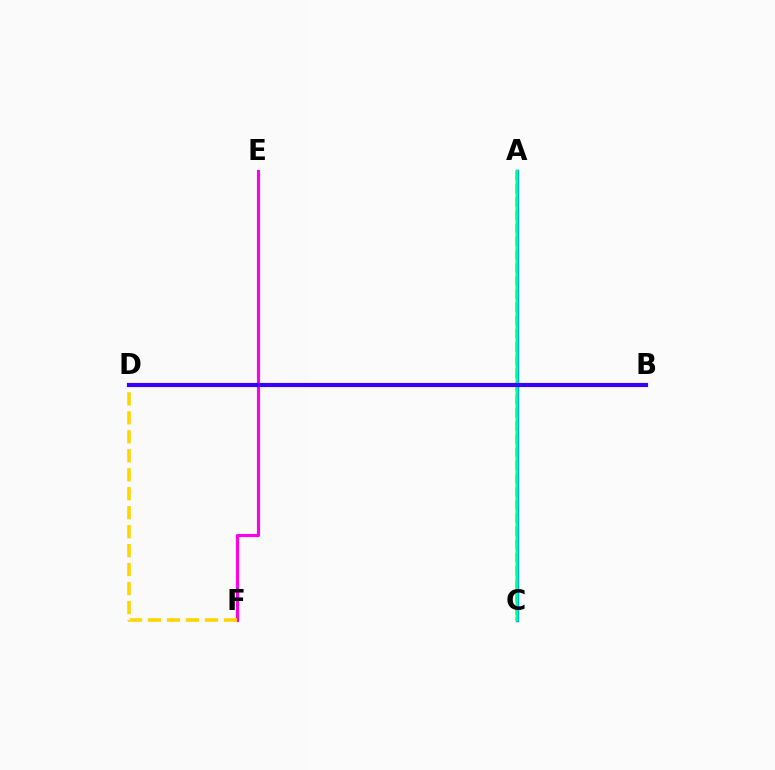{('A', 'C'): [{'color': '#ff0000', 'line_style': 'dashed', 'thickness': 1.79}, {'color': '#009eff', 'line_style': 'solid', 'thickness': 2.51}, {'color': '#00ff86', 'line_style': 'solid', 'thickness': 1.71}], ('E', 'F'): [{'color': '#ff00ed', 'line_style': 'solid', 'thickness': 2.25}], ('D', 'F'): [{'color': '#ffd500', 'line_style': 'dashed', 'thickness': 2.58}], ('B', 'D'): [{'color': '#4fff00', 'line_style': 'dotted', 'thickness': 2.01}, {'color': '#3700ff', 'line_style': 'solid', 'thickness': 2.99}]}